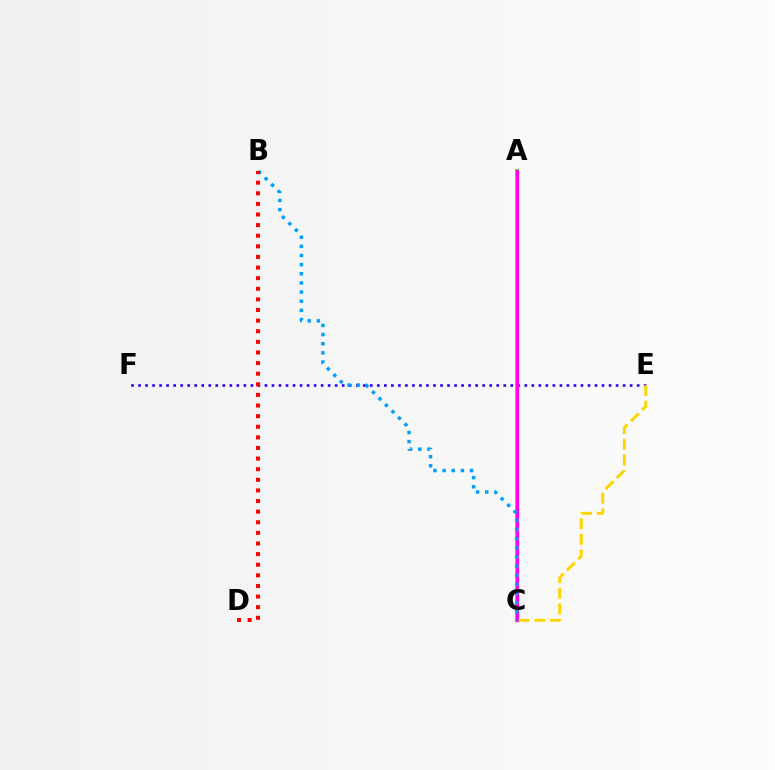{('E', 'F'): [{'color': '#3700ff', 'line_style': 'dotted', 'thickness': 1.91}], ('A', 'C'): [{'color': '#00ff86', 'line_style': 'solid', 'thickness': 2.76}, {'color': '#4fff00', 'line_style': 'solid', 'thickness': 2.93}, {'color': '#ff00ed', 'line_style': 'solid', 'thickness': 2.35}], ('C', 'E'): [{'color': '#ffd500', 'line_style': 'dashed', 'thickness': 2.13}], ('B', 'C'): [{'color': '#009eff', 'line_style': 'dotted', 'thickness': 2.48}], ('B', 'D'): [{'color': '#ff0000', 'line_style': 'dotted', 'thickness': 2.88}]}